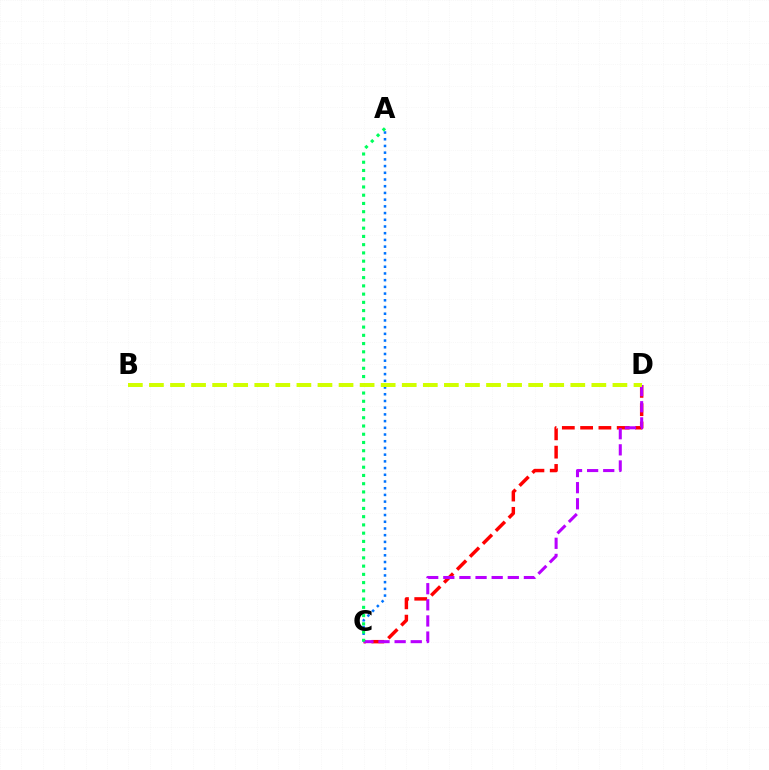{('A', 'C'): [{'color': '#0074ff', 'line_style': 'dotted', 'thickness': 1.82}, {'color': '#00ff5c', 'line_style': 'dotted', 'thickness': 2.24}], ('C', 'D'): [{'color': '#ff0000', 'line_style': 'dashed', 'thickness': 2.48}, {'color': '#b900ff', 'line_style': 'dashed', 'thickness': 2.19}], ('B', 'D'): [{'color': '#d1ff00', 'line_style': 'dashed', 'thickness': 2.86}]}